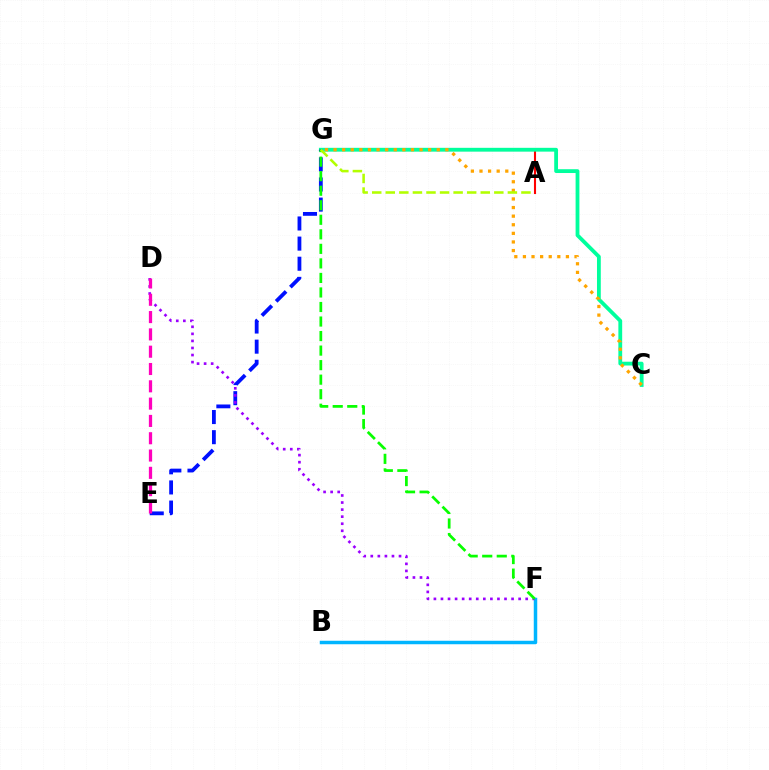{('A', 'G'): [{'color': '#ff0000', 'line_style': 'solid', 'thickness': 1.51}, {'color': '#b3ff00', 'line_style': 'dashed', 'thickness': 1.84}], ('C', 'G'): [{'color': '#00ff9d', 'line_style': 'solid', 'thickness': 2.74}, {'color': '#ffa500', 'line_style': 'dotted', 'thickness': 2.34}], ('B', 'F'): [{'color': '#00b5ff', 'line_style': 'solid', 'thickness': 2.51}], ('E', 'G'): [{'color': '#0010ff', 'line_style': 'dashed', 'thickness': 2.73}], ('D', 'F'): [{'color': '#9b00ff', 'line_style': 'dotted', 'thickness': 1.92}], ('F', 'G'): [{'color': '#08ff00', 'line_style': 'dashed', 'thickness': 1.97}], ('D', 'E'): [{'color': '#ff00bd', 'line_style': 'dashed', 'thickness': 2.35}]}